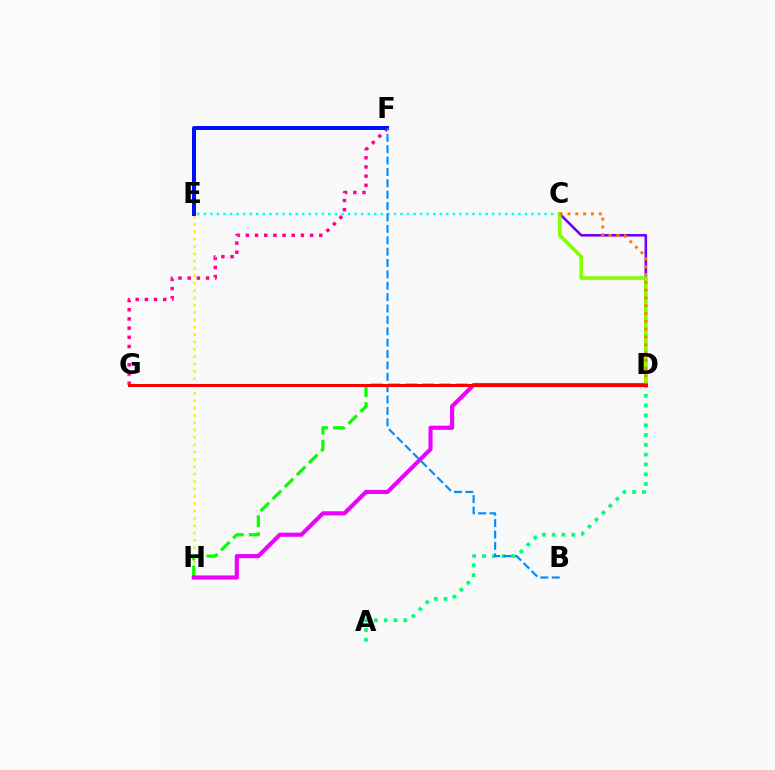{('E', 'H'): [{'color': '#fcf500', 'line_style': 'dotted', 'thickness': 2.0}], ('C', 'E'): [{'color': '#00fff6', 'line_style': 'dotted', 'thickness': 1.78}], ('C', 'D'): [{'color': '#7200ff', 'line_style': 'solid', 'thickness': 1.87}, {'color': '#84ff00', 'line_style': 'solid', 'thickness': 2.61}, {'color': '#ff7c00', 'line_style': 'dotted', 'thickness': 2.12}], ('F', 'G'): [{'color': '#ff0094', 'line_style': 'dotted', 'thickness': 2.49}], ('E', 'F'): [{'color': '#0010ff', 'line_style': 'solid', 'thickness': 2.88}], ('A', 'D'): [{'color': '#00ff74', 'line_style': 'dotted', 'thickness': 2.67}], ('D', 'H'): [{'color': '#08ff00', 'line_style': 'dashed', 'thickness': 2.32}, {'color': '#ee00ff', 'line_style': 'solid', 'thickness': 2.96}], ('B', 'F'): [{'color': '#008cff', 'line_style': 'dashed', 'thickness': 1.55}], ('D', 'G'): [{'color': '#ff0000', 'line_style': 'solid', 'thickness': 2.17}]}